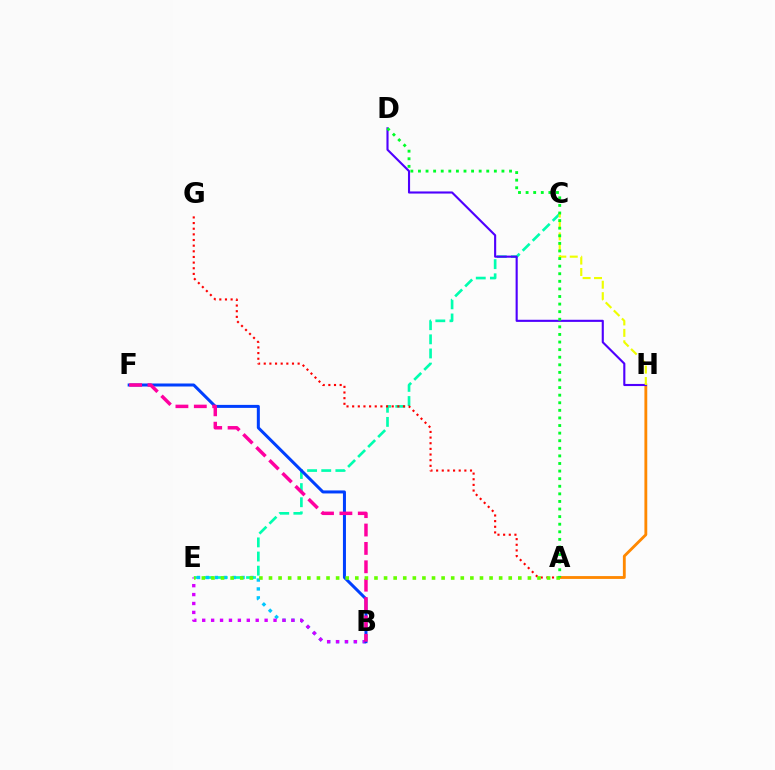{('C', 'E'): [{'color': '#00ffaf', 'line_style': 'dashed', 'thickness': 1.92}], ('A', 'H'): [{'color': '#ff8800', 'line_style': 'solid', 'thickness': 2.04}], ('A', 'G'): [{'color': '#ff0000', 'line_style': 'dotted', 'thickness': 1.53}], ('B', 'E'): [{'color': '#00c7ff', 'line_style': 'dotted', 'thickness': 2.42}, {'color': '#d600ff', 'line_style': 'dotted', 'thickness': 2.42}], ('D', 'H'): [{'color': '#4f00ff', 'line_style': 'solid', 'thickness': 1.53}], ('B', 'F'): [{'color': '#003fff', 'line_style': 'solid', 'thickness': 2.17}, {'color': '#ff00a0', 'line_style': 'dashed', 'thickness': 2.5}], ('C', 'H'): [{'color': '#eeff00', 'line_style': 'dashed', 'thickness': 1.55}], ('A', 'E'): [{'color': '#66ff00', 'line_style': 'dotted', 'thickness': 2.61}], ('A', 'D'): [{'color': '#00ff27', 'line_style': 'dotted', 'thickness': 2.06}]}